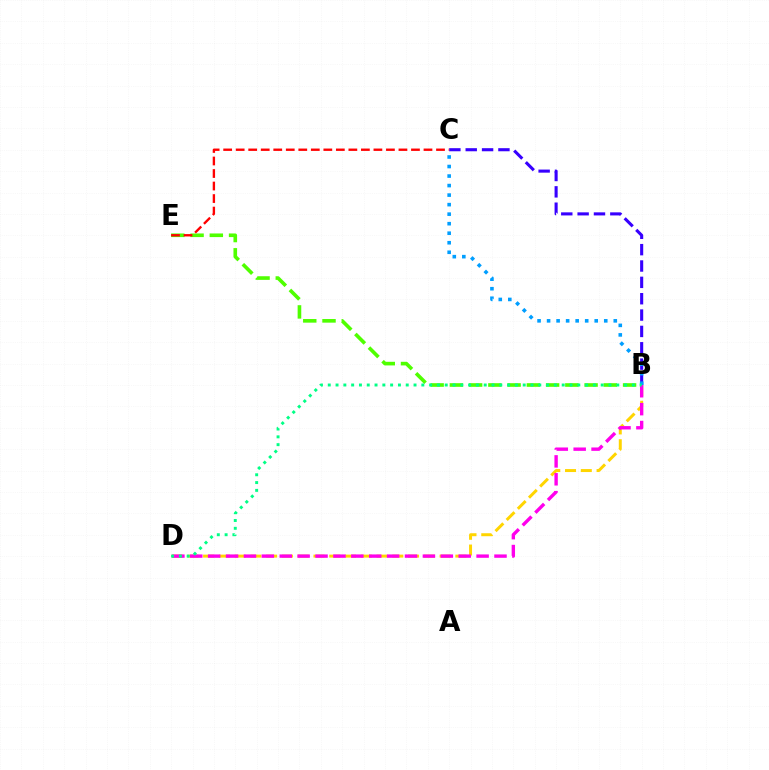{('B', 'D'): [{'color': '#ffd500', 'line_style': 'dashed', 'thickness': 2.14}, {'color': '#ff00ed', 'line_style': 'dashed', 'thickness': 2.43}, {'color': '#00ff86', 'line_style': 'dotted', 'thickness': 2.12}], ('B', 'E'): [{'color': '#4fff00', 'line_style': 'dashed', 'thickness': 2.61}], ('B', 'C'): [{'color': '#3700ff', 'line_style': 'dashed', 'thickness': 2.22}, {'color': '#009eff', 'line_style': 'dotted', 'thickness': 2.59}], ('C', 'E'): [{'color': '#ff0000', 'line_style': 'dashed', 'thickness': 1.7}]}